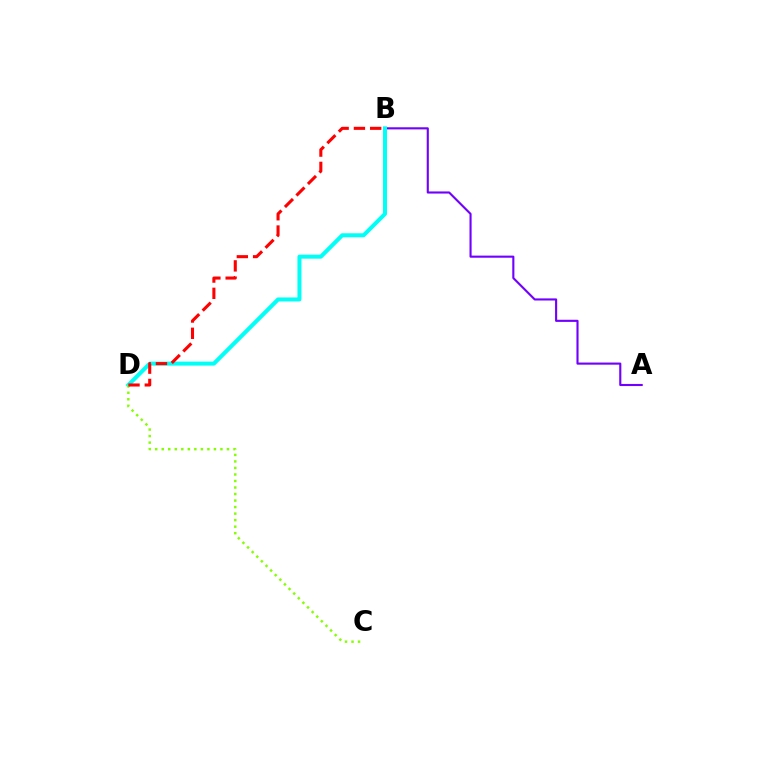{('A', 'B'): [{'color': '#7200ff', 'line_style': 'solid', 'thickness': 1.53}], ('B', 'D'): [{'color': '#00fff6', 'line_style': 'solid', 'thickness': 2.89}, {'color': '#ff0000', 'line_style': 'dashed', 'thickness': 2.21}], ('C', 'D'): [{'color': '#84ff00', 'line_style': 'dotted', 'thickness': 1.77}]}